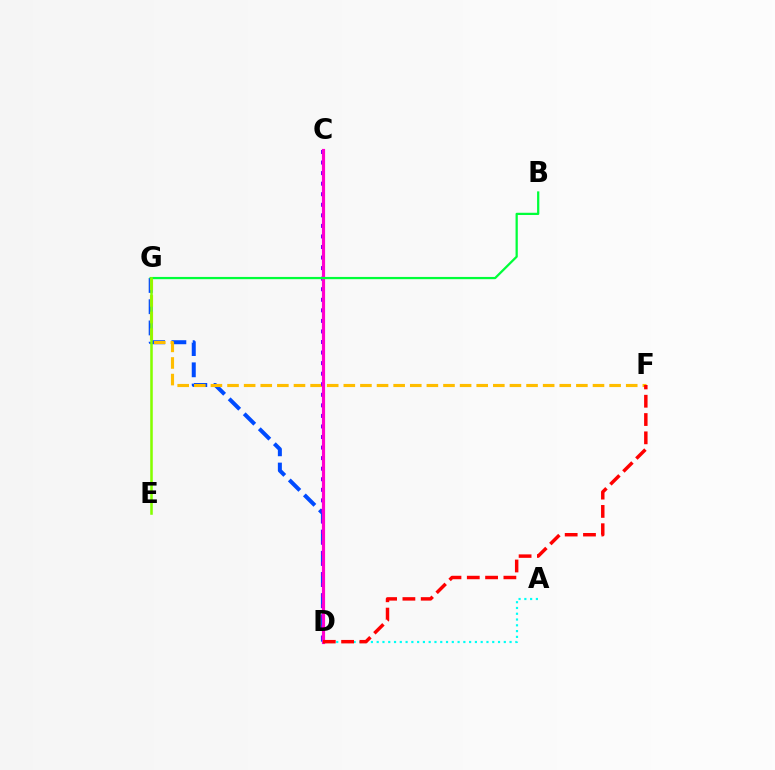{('D', 'G'): [{'color': '#004bff', 'line_style': 'dashed', 'thickness': 2.88}], ('A', 'D'): [{'color': '#00fff6', 'line_style': 'dotted', 'thickness': 1.57}], ('F', 'G'): [{'color': '#ffbd00', 'line_style': 'dashed', 'thickness': 2.26}], ('C', 'D'): [{'color': '#7200ff', 'line_style': 'dotted', 'thickness': 2.87}, {'color': '#ff00cf', 'line_style': 'solid', 'thickness': 2.28}], ('B', 'G'): [{'color': '#00ff39', 'line_style': 'solid', 'thickness': 1.62}], ('E', 'G'): [{'color': '#84ff00', 'line_style': 'solid', 'thickness': 1.84}], ('D', 'F'): [{'color': '#ff0000', 'line_style': 'dashed', 'thickness': 2.49}]}